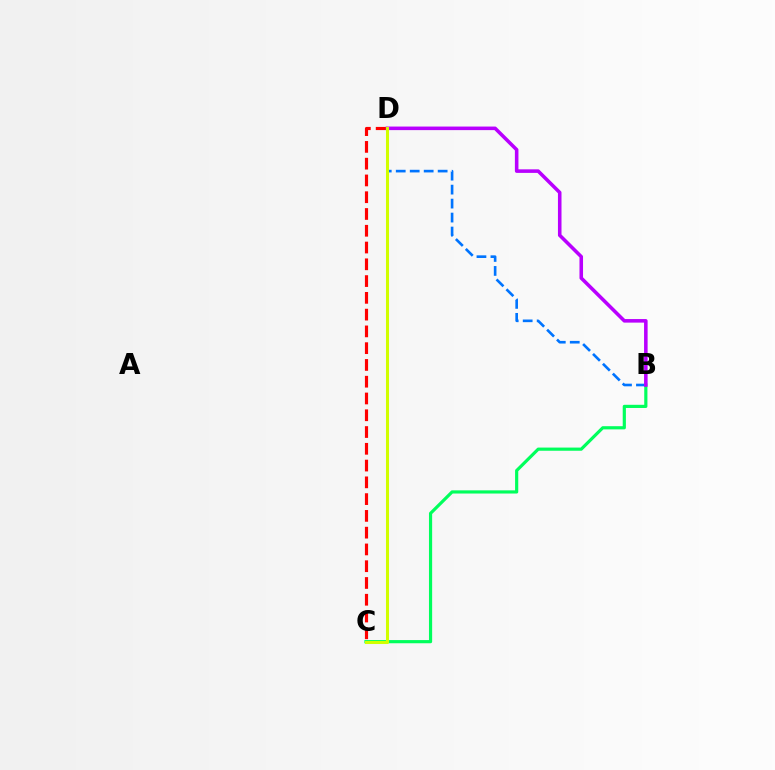{('C', 'D'): [{'color': '#ff0000', 'line_style': 'dashed', 'thickness': 2.28}, {'color': '#d1ff00', 'line_style': 'solid', 'thickness': 2.19}], ('B', 'C'): [{'color': '#00ff5c', 'line_style': 'solid', 'thickness': 2.29}], ('B', 'D'): [{'color': '#0074ff', 'line_style': 'dashed', 'thickness': 1.9}, {'color': '#b900ff', 'line_style': 'solid', 'thickness': 2.56}]}